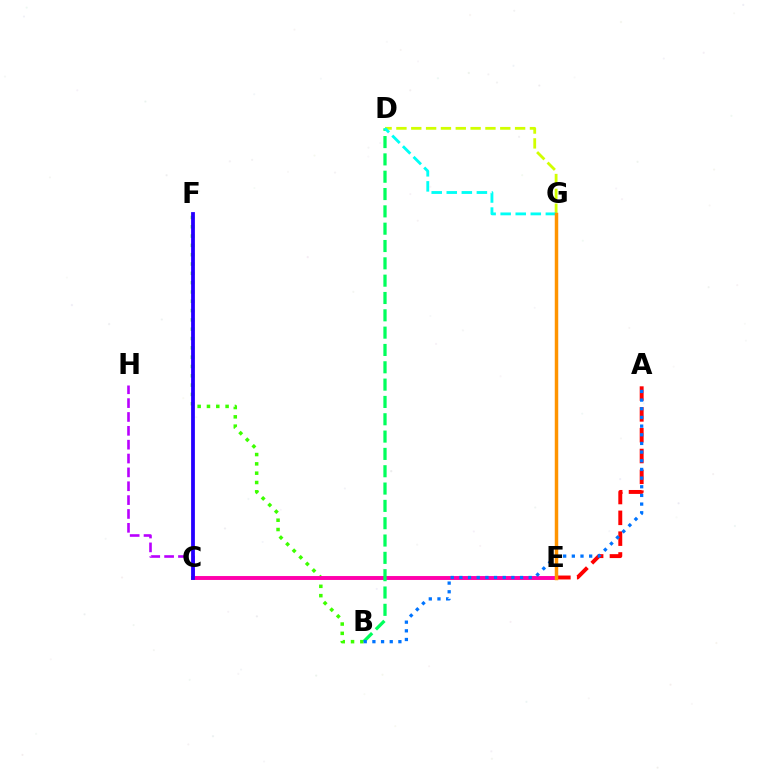{('C', 'H'): [{'color': '#b900ff', 'line_style': 'dashed', 'thickness': 1.88}], ('B', 'F'): [{'color': '#3dff00', 'line_style': 'dotted', 'thickness': 2.53}], ('D', 'G'): [{'color': '#d1ff00', 'line_style': 'dashed', 'thickness': 2.02}, {'color': '#00fff6', 'line_style': 'dashed', 'thickness': 2.05}], ('C', 'E'): [{'color': '#ff00ac', 'line_style': 'solid', 'thickness': 2.83}], ('A', 'E'): [{'color': '#ff0000', 'line_style': 'dashed', 'thickness': 2.83}], ('B', 'D'): [{'color': '#00ff5c', 'line_style': 'dashed', 'thickness': 2.35}], ('A', 'B'): [{'color': '#0074ff', 'line_style': 'dotted', 'thickness': 2.35}], ('C', 'F'): [{'color': '#2500ff', 'line_style': 'solid', 'thickness': 2.72}], ('E', 'G'): [{'color': '#ff9400', 'line_style': 'solid', 'thickness': 2.5}]}